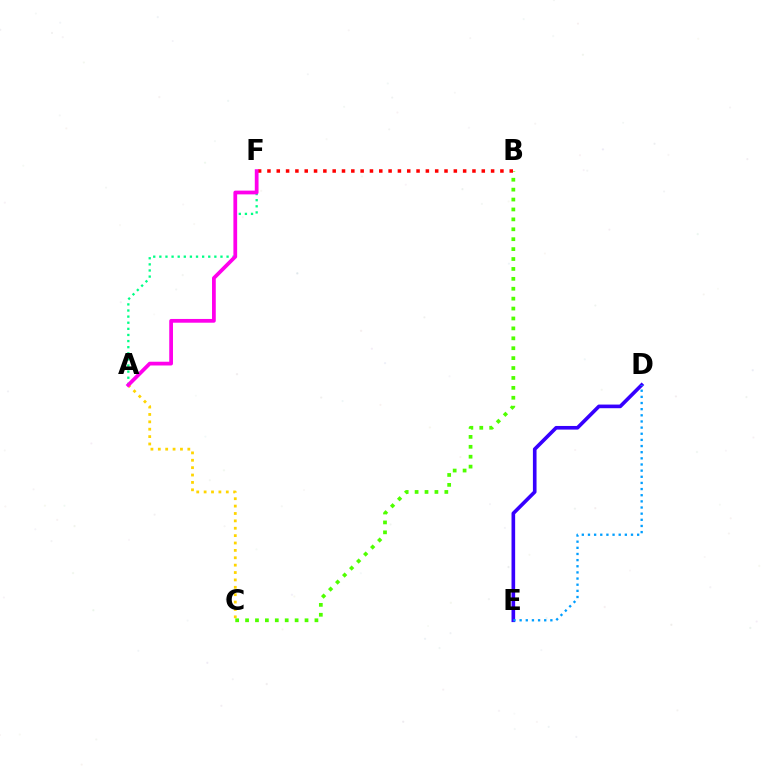{('A', 'C'): [{'color': '#ffd500', 'line_style': 'dotted', 'thickness': 2.01}], ('B', 'C'): [{'color': '#4fff00', 'line_style': 'dotted', 'thickness': 2.69}], ('B', 'F'): [{'color': '#ff0000', 'line_style': 'dotted', 'thickness': 2.53}], ('A', 'F'): [{'color': '#00ff86', 'line_style': 'dotted', 'thickness': 1.66}, {'color': '#ff00ed', 'line_style': 'solid', 'thickness': 2.7}], ('D', 'E'): [{'color': '#3700ff', 'line_style': 'solid', 'thickness': 2.62}, {'color': '#009eff', 'line_style': 'dotted', 'thickness': 1.67}]}